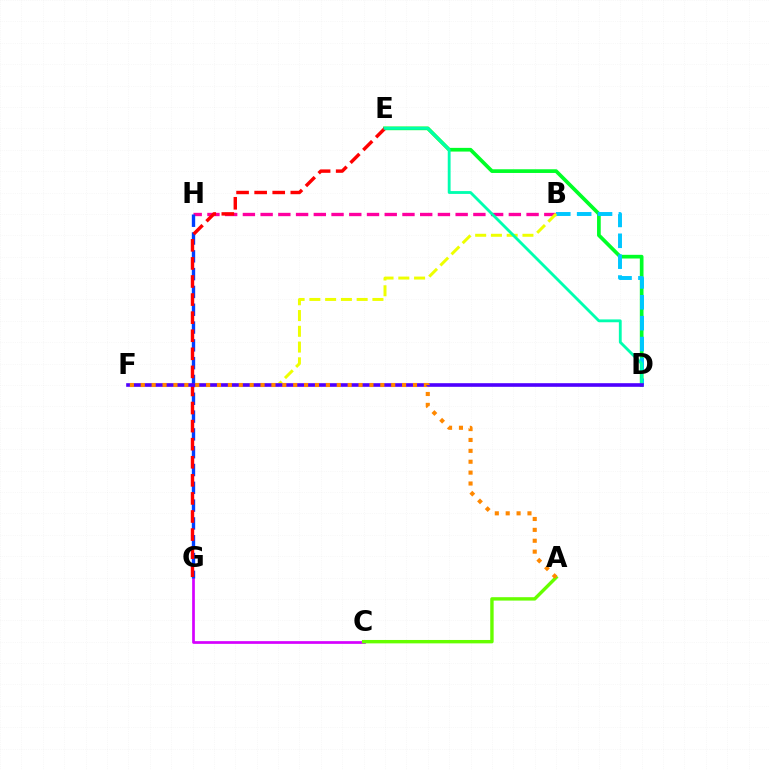{('D', 'E'): [{'color': '#00ff27', 'line_style': 'solid', 'thickness': 2.66}, {'color': '#00ffaf', 'line_style': 'solid', 'thickness': 2.04}], ('C', 'G'): [{'color': '#d600ff', 'line_style': 'solid', 'thickness': 1.95}], ('B', 'H'): [{'color': '#ff00a0', 'line_style': 'dashed', 'thickness': 2.41}], ('G', 'H'): [{'color': '#003fff', 'line_style': 'dashed', 'thickness': 2.42}], ('B', 'D'): [{'color': '#00c7ff', 'line_style': 'dashed', 'thickness': 2.84}], ('B', 'F'): [{'color': '#eeff00', 'line_style': 'dashed', 'thickness': 2.14}], ('E', 'G'): [{'color': '#ff0000', 'line_style': 'dashed', 'thickness': 2.46}], ('D', 'F'): [{'color': '#4f00ff', 'line_style': 'solid', 'thickness': 2.61}], ('A', 'C'): [{'color': '#66ff00', 'line_style': 'solid', 'thickness': 2.45}], ('A', 'F'): [{'color': '#ff8800', 'line_style': 'dotted', 'thickness': 2.96}]}